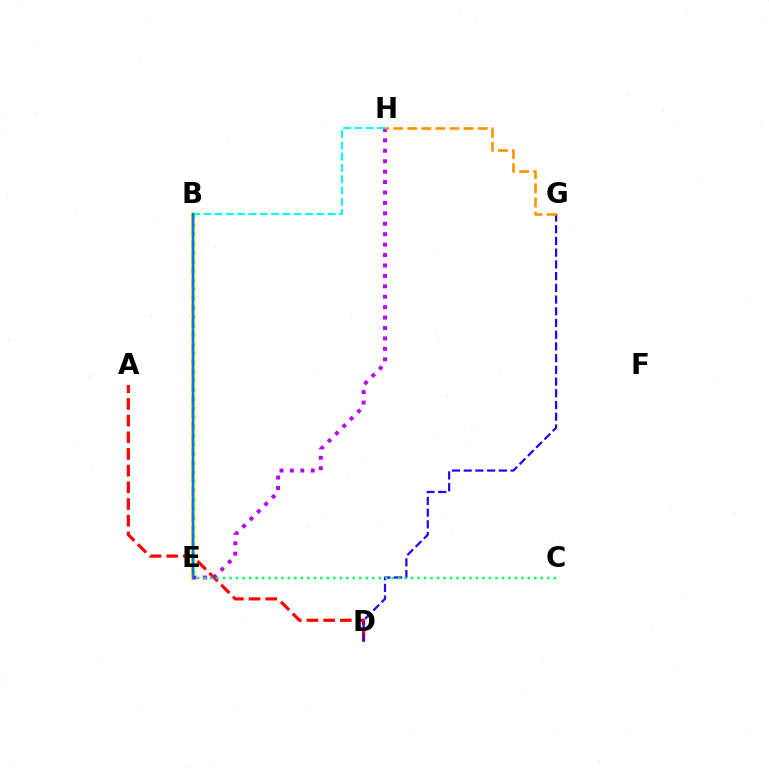{('B', 'E'): [{'color': '#d1ff00', 'line_style': 'solid', 'thickness': 2.61}, {'color': '#ff00ac', 'line_style': 'dashed', 'thickness': 1.76}, {'color': '#3dff00', 'line_style': 'dotted', 'thickness': 2.48}, {'color': '#0074ff', 'line_style': 'solid', 'thickness': 1.64}], ('A', 'D'): [{'color': '#ff0000', 'line_style': 'dashed', 'thickness': 2.27}], ('E', 'H'): [{'color': '#b900ff', 'line_style': 'dotted', 'thickness': 2.83}], ('B', 'H'): [{'color': '#00fff6', 'line_style': 'dashed', 'thickness': 1.53}], ('D', 'G'): [{'color': '#2500ff', 'line_style': 'dashed', 'thickness': 1.59}], ('C', 'E'): [{'color': '#00ff5c', 'line_style': 'dotted', 'thickness': 1.76}], ('G', 'H'): [{'color': '#ff9400', 'line_style': 'dashed', 'thickness': 1.91}]}